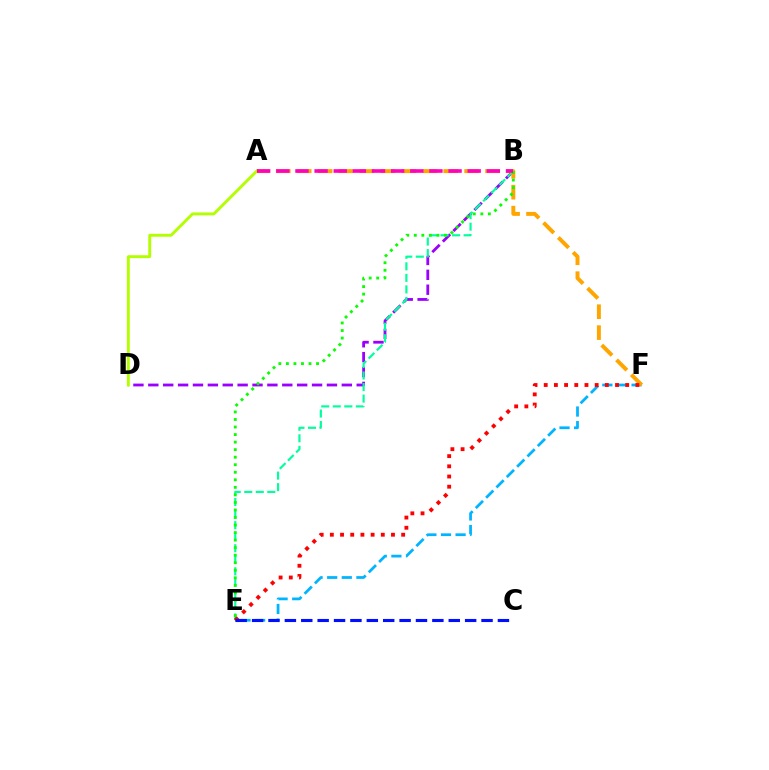{('E', 'F'): [{'color': '#00b5ff', 'line_style': 'dashed', 'thickness': 1.99}, {'color': '#ff0000', 'line_style': 'dotted', 'thickness': 2.77}], ('B', 'D'): [{'color': '#9b00ff', 'line_style': 'dashed', 'thickness': 2.02}], ('A', 'D'): [{'color': '#b3ff00', 'line_style': 'solid', 'thickness': 2.09}], ('B', 'E'): [{'color': '#00ff9d', 'line_style': 'dashed', 'thickness': 1.57}, {'color': '#08ff00', 'line_style': 'dotted', 'thickness': 2.05}], ('A', 'F'): [{'color': '#ffa500', 'line_style': 'dashed', 'thickness': 2.84}], ('C', 'E'): [{'color': '#0010ff', 'line_style': 'dashed', 'thickness': 2.23}], ('A', 'B'): [{'color': '#ff00bd', 'line_style': 'dashed', 'thickness': 2.6}]}